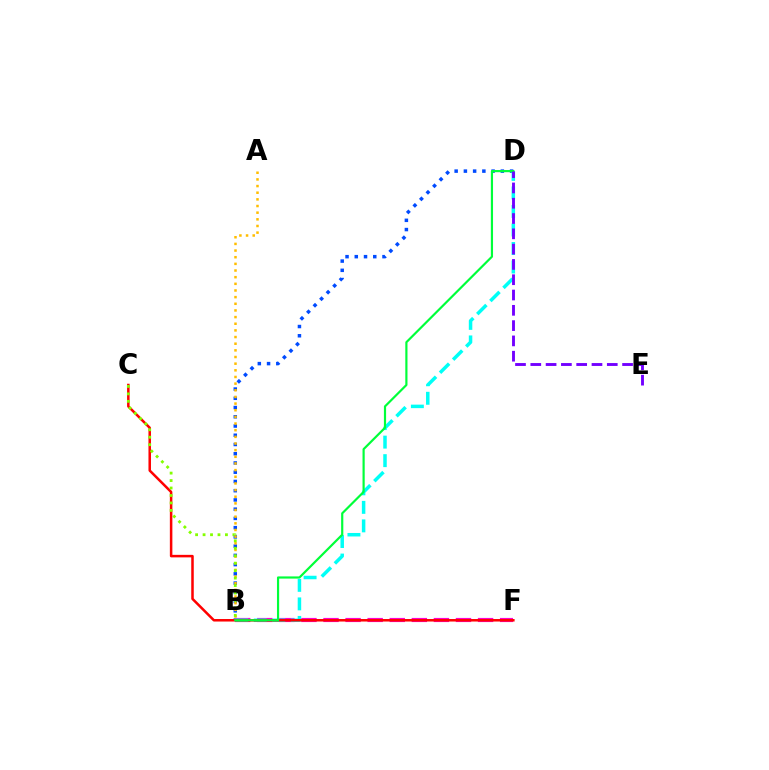{('B', 'D'): [{'color': '#004bff', 'line_style': 'dotted', 'thickness': 2.51}, {'color': '#00fff6', 'line_style': 'dashed', 'thickness': 2.52}, {'color': '#00ff39', 'line_style': 'solid', 'thickness': 1.57}], ('B', 'F'): [{'color': '#ff00cf', 'line_style': 'dashed', 'thickness': 3.0}], ('A', 'B'): [{'color': '#ffbd00', 'line_style': 'dotted', 'thickness': 1.81}], ('C', 'F'): [{'color': '#ff0000', 'line_style': 'solid', 'thickness': 1.81}], ('B', 'C'): [{'color': '#84ff00', 'line_style': 'dotted', 'thickness': 2.03}], ('D', 'E'): [{'color': '#7200ff', 'line_style': 'dashed', 'thickness': 2.08}]}